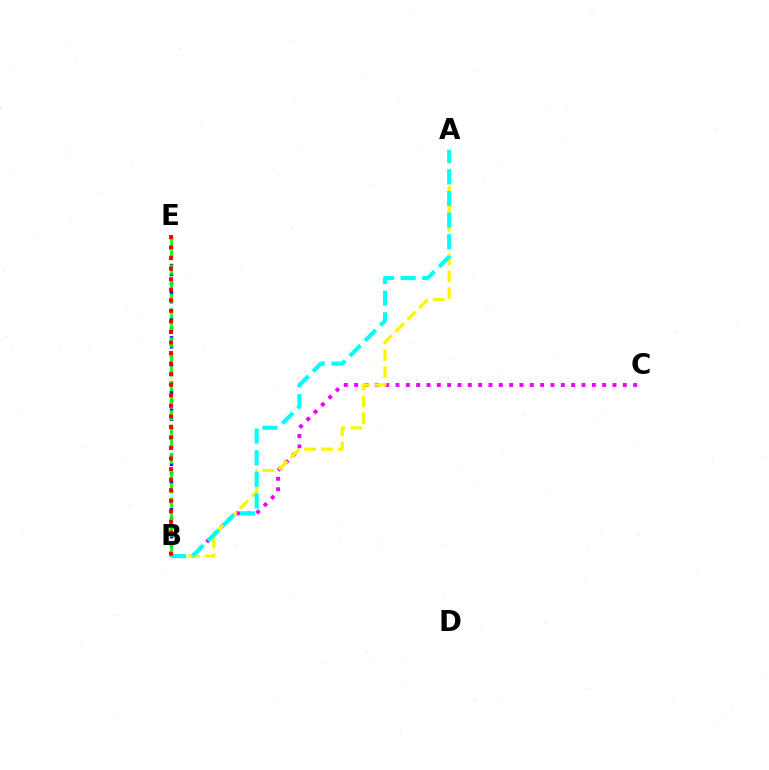{('B', 'C'): [{'color': '#ee00ff', 'line_style': 'dotted', 'thickness': 2.81}], ('B', 'E'): [{'color': '#0010ff', 'line_style': 'dotted', 'thickness': 2.46}, {'color': '#08ff00', 'line_style': 'dashed', 'thickness': 1.98}, {'color': '#ff0000', 'line_style': 'dotted', 'thickness': 2.87}], ('A', 'B'): [{'color': '#fcf500', 'line_style': 'dashed', 'thickness': 2.29}, {'color': '#00fff6', 'line_style': 'dashed', 'thickness': 2.94}]}